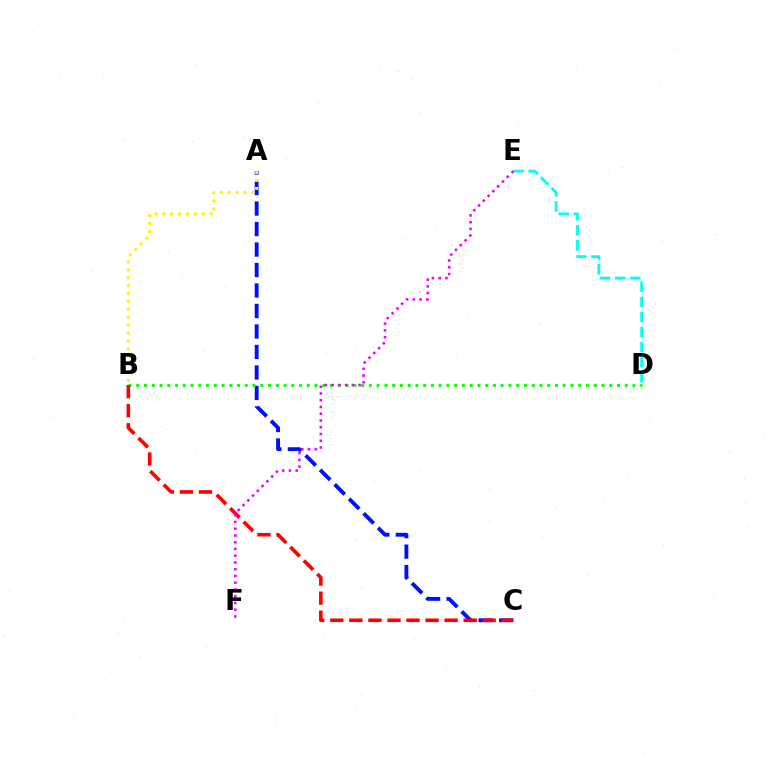{('A', 'C'): [{'color': '#0010ff', 'line_style': 'dashed', 'thickness': 2.78}], ('B', 'D'): [{'color': '#08ff00', 'line_style': 'dotted', 'thickness': 2.11}], ('A', 'B'): [{'color': '#fcf500', 'line_style': 'dotted', 'thickness': 2.14}], ('D', 'E'): [{'color': '#00fff6', 'line_style': 'dashed', 'thickness': 2.05}], ('B', 'C'): [{'color': '#ff0000', 'line_style': 'dashed', 'thickness': 2.59}], ('E', 'F'): [{'color': '#ee00ff', 'line_style': 'dotted', 'thickness': 1.83}]}